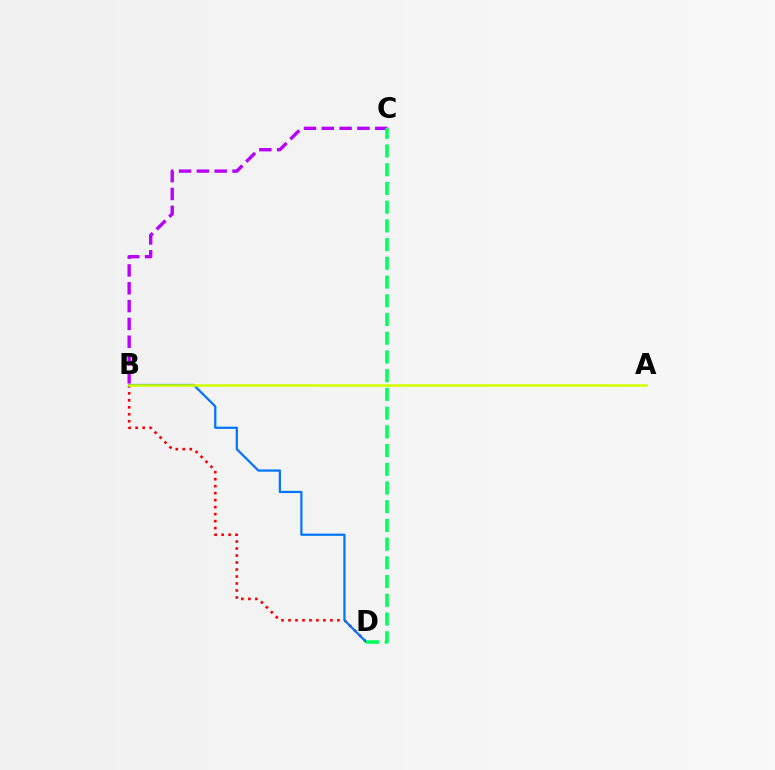{('B', 'C'): [{'color': '#b900ff', 'line_style': 'dashed', 'thickness': 2.42}], ('B', 'D'): [{'color': '#ff0000', 'line_style': 'dotted', 'thickness': 1.9}, {'color': '#0074ff', 'line_style': 'solid', 'thickness': 1.6}], ('A', 'B'): [{'color': '#d1ff00', 'line_style': 'solid', 'thickness': 1.83}], ('C', 'D'): [{'color': '#00ff5c', 'line_style': 'dashed', 'thickness': 2.54}]}